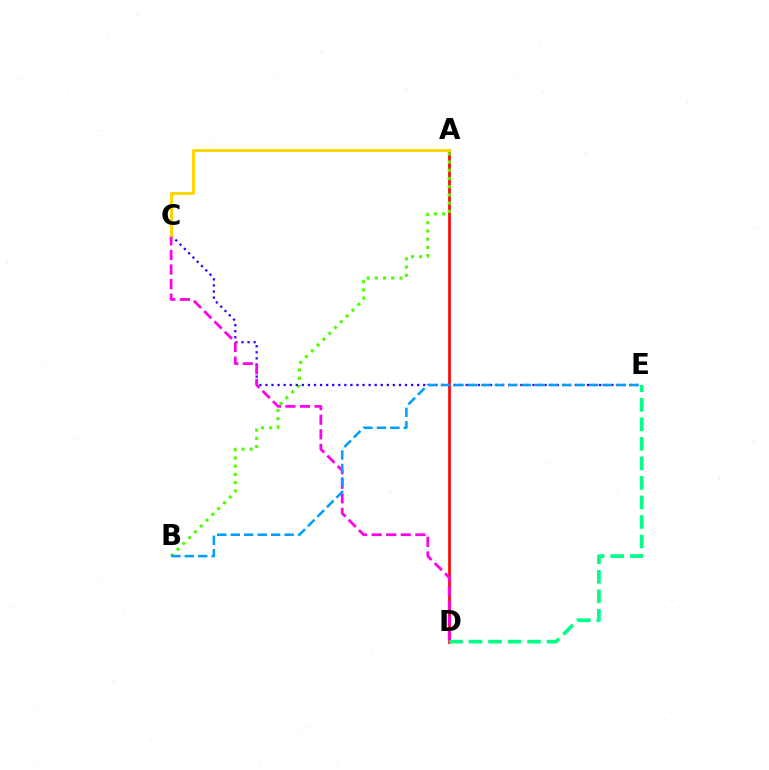{('A', 'D'): [{'color': '#ff0000', 'line_style': 'solid', 'thickness': 1.91}], ('A', 'B'): [{'color': '#4fff00', 'line_style': 'dotted', 'thickness': 2.23}], ('D', 'E'): [{'color': '#00ff86', 'line_style': 'dashed', 'thickness': 2.65}], ('C', 'E'): [{'color': '#3700ff', 'line_style': 'dotted', 'thickness': 1.65}], ('C', 'D'): [{'color': '#ff00ed', 'line_style': 'dashed', 'thickness': 1.98}], ('B', 'E'): [{'color': '#009eff', 'line_style': 'dashed', 'thickness': 1.83}], ('A', 'C'): [{'color': '#ffd500', 'line_style': 'solid', 'thickness': 2.08}]}